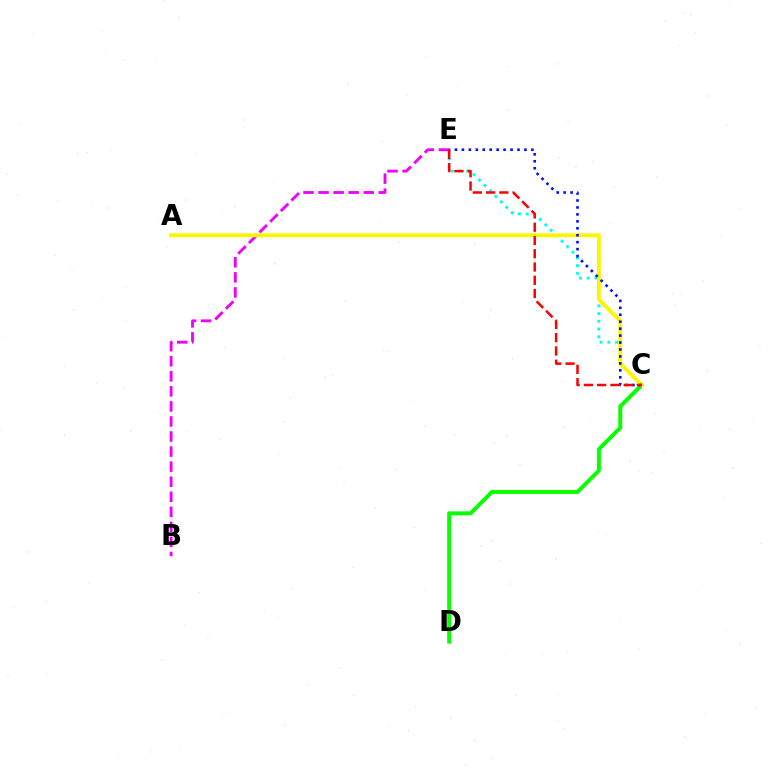{('C', 'E'): [{'color': '#00fff6', 'line_style': 'dotted', 'thickness': 2.09}, {'color': '#0010ff', 'line_style': 'dotted', 'thickness': 1.89}, {'color': '#ff0000', 'line_style': 'dashed', 'thickness': 1.8}], ('C', 'D'): [{'color': '#08ff00', 'line_style': 'solid', 'thickness': 2.86}], ('B', 'E'): [{'color': '#ee00ff', 'line_style': 'dashed', 'thickness': 2.05}], ('A', 'C'): [{'color': '#fcf500', 'line_style': 'solid', 'thickness': 2.79}]}